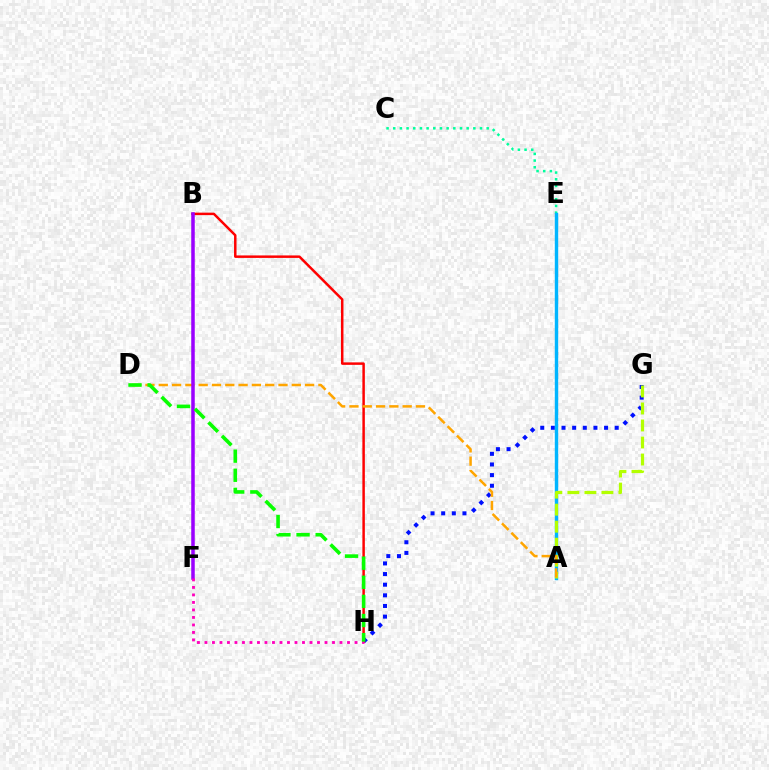{('G', 'H'): [{'color': '#0010ff', 'line_style': 'dotted', 'thickness': 2.89}], ('C', 'E'): [{'color': '#00ff9d', 'line_style': 'dotted', 'thickness': 1.81}], ('A', 'E'): [{'color': '#00b5ff', 'line_style': 'solid', 'thickness': 2.46}], ('B', 'H'): [{'color': '#ff0000', 'line_style': 'solid', 'thickness': 1.79}], ('A', 'G'): [{'color': '#b3ff00', 'line_style': 'dashed', 'thickness': 2.31}], ('A', 'D'): [{'color': '#ffa500', 'line_style': 'dashed', 'thickness': 1.81}], ('B', 'F'): [{'color': '#9b00ff', 'line_style': 'solid', 'thickness': 2.53}], ('F', 'H'): [{'color': '#ff00bd', 'line_style': 'dotted', 'thickness': 2.04}], ('D', 'H'): [{'color': '#08ff00', 'line_style': 'dashed', 'thickness': 2.6}]}